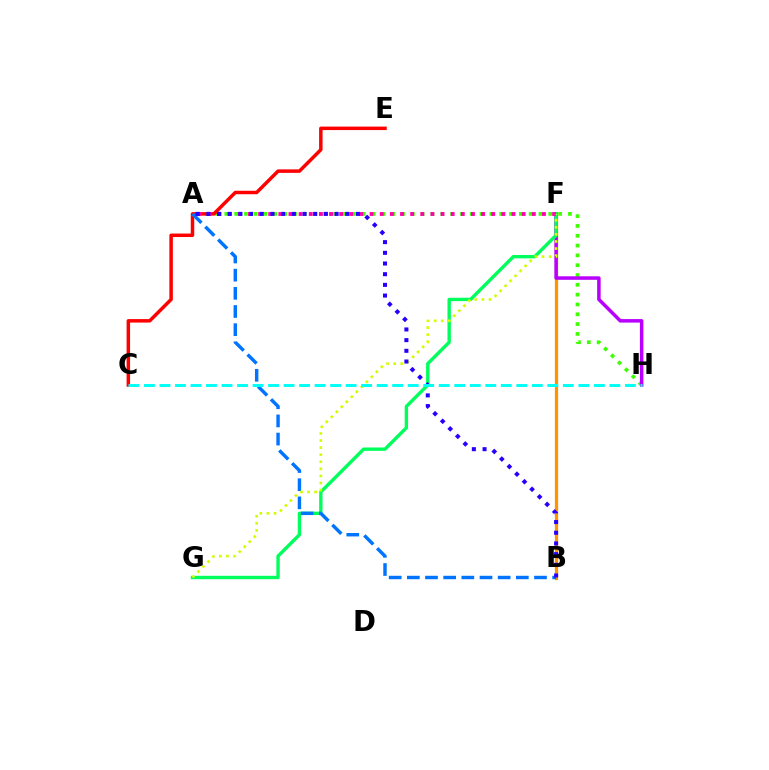{('A', 'H'): [{'color': '#3dff00', 'line_style': 'dotted', 'thickness': 2.67}], ('C', 'E'): [{'color': '#ff0000', 'line_style': 'solid', 'thickness': 2.51}], ('B', 'F'): [{'color': '#ff9400', 'line_style': 'solid', 'thickness': 2.33}], ('F', 'H'): [{'color': '#b900ff', 'line_style': 'solid', 'thickness': 2.52}], ('F', 'G'): [{'color': '#00ff5c', 'line_style': 'solid', 'thickness': 2.43}, {'color': '#d1ff00', 'line_style': 'dotted', 'thickness': 1.92}], ('A', 'B'): [{'color': '#0074ff', 'line_style': 'dashed', 'thickness': 2.47}, {'color': '#2500ff', 'line_style': 'dotted', 'thickness': 2.9}], ('A', 'F'): [{'color': '#ff00ac', 'line_style': 'dotted', 'thickness': 2.75}], ('C', 'H'): [{'color': '#00fff6', 'line_style': 'dashed', 'thickness': 2.11}]}